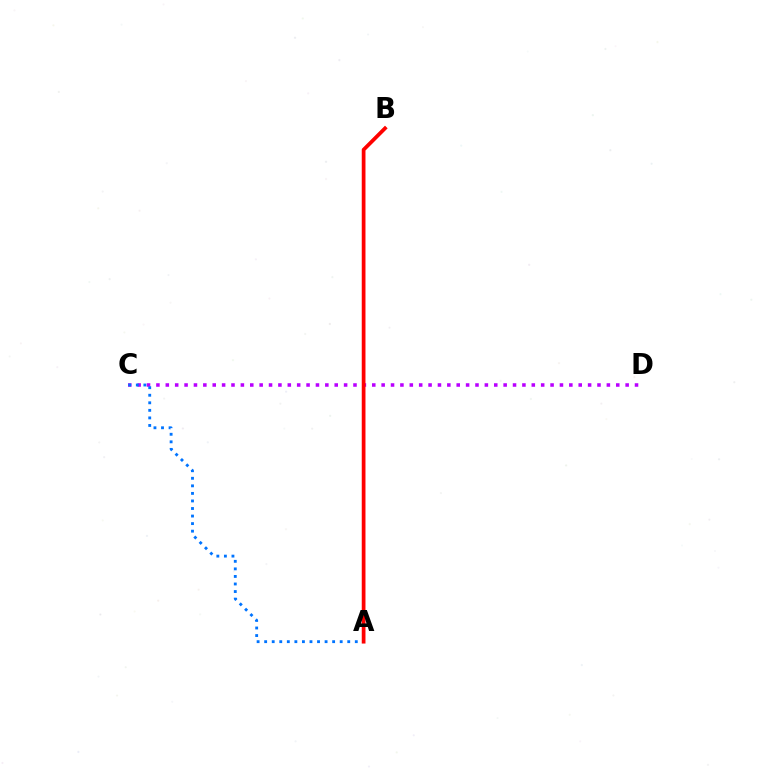{('A', 'B'): [{'color': '#d1ff00', 'line_style': 'solid', 'thickness': 1.9}, {'color': '#00ff5c', 'line_style': 'dotted', 'thickness': 1.56}, {'color': '#ff0000', 'line_style': 'solid', 'thickness': 2.69}], ('C', 'D'): [{'color': '#b900ff', 'line_style': 'dotted', 'thickness': 2.55}], ('A', 'C'): [{'color': '#0074ff', 'line_style': 'dotted', 'thickness': 2.05}]}